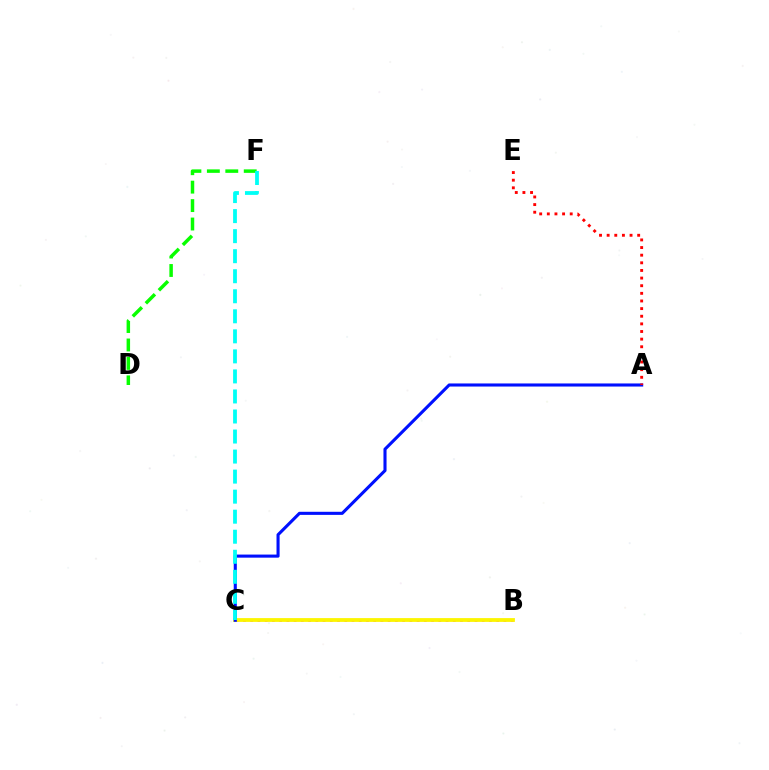{('B', 'C'): [{'color': '#ee00ff', 'line_style': 'dotted', 'thickness': 1.97}, {'color': '#fcf500', 'line_style': 'solid', 'thickness': 2.74}], ('D', 'F'): [{'color': '#08ff00', 'line_style': 'dashed', 'thickness': 2.51}], ('A', 'C'): [{'color': '#0010ff', 'line_style': 'solid', 'thickness': 2.22}], ('C', 'F'): [{'color': '#00fff6', 'line_style': 'dashed', 'thickness': 2.72}], ('A', 'E'): [{'color': '#ff0000', 'line_style': 'dotted', 'thickness': 2.07}]}